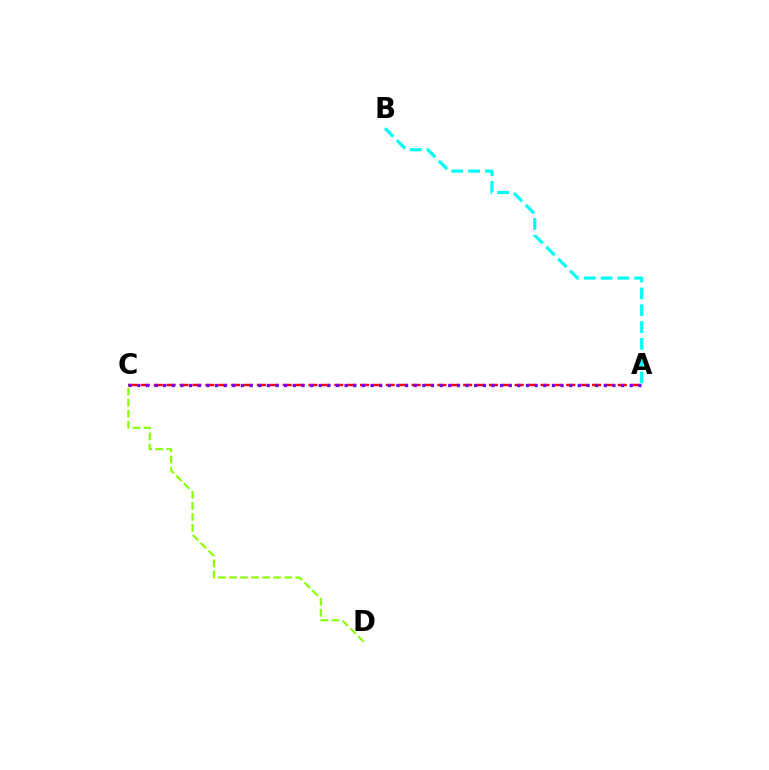{('A', 'C'): [{'color': '#ff0000', 'line_style': 'dashed', 'thickness': 1.75}, {'color': '#7200ff', 'line_style': 'dotted', 'thickness': 2.35}], ('A', 'B'): [{'color': '#00fff6', 'line_style': 'dashed', 'thickness': 2.29}], ('C', 'D'): [{'color': '#84ff00', 'line_style': 'dashed', 'thickness': 1.5}]}